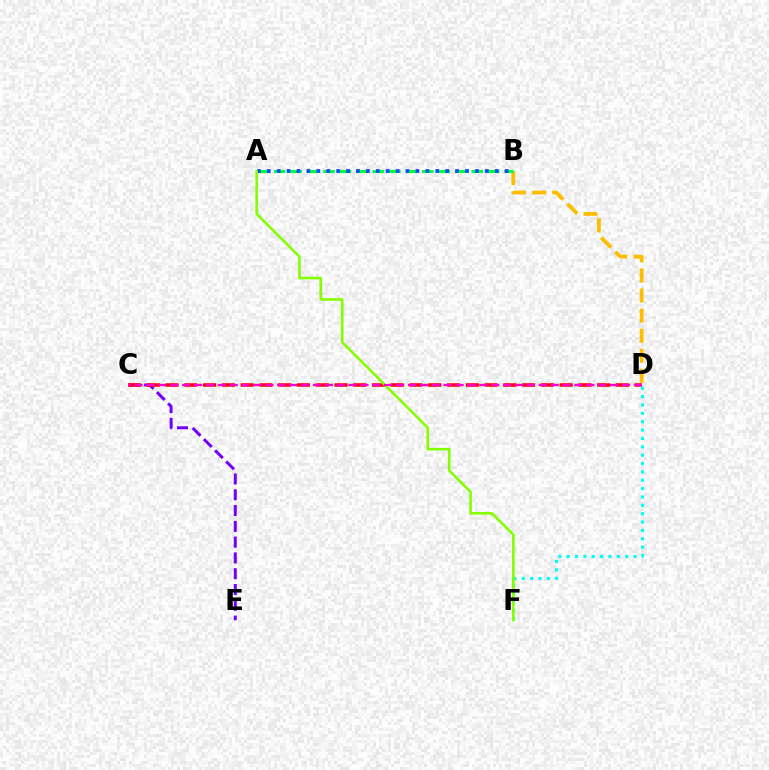{('C', 'E'): [{'color': '#7200ff', 'line_style': 'dashed', 'thickness': 2.14}], ('C', 'D'): [{'color': '#ff0000', 'line_style': 'dashed', 'thickness': 2.55}, {'color': '#ff00cf', 'line_style': 'dashed', 'thickness': 1.61}], ('B', 'D'): [{'color': '#ffbd00', 'line_style': 'dashed', 'thickness': 2.73}], ('A', 'B'): [{'color': '#00ff39', 'line_style': 'dashed', 'thickness': 2.24}, {'color': '#004bff', 'line_style': 'dotted', 'thickness': 2.69}], ('D', 'F'): [{'color': '#00fff6', 'line_style': 'dotted', 'thickness': 2.27}], ('A', 'F'): [{'color': '#84ff00', 'line_style': 'solid', 'thickness': 1.88}]}